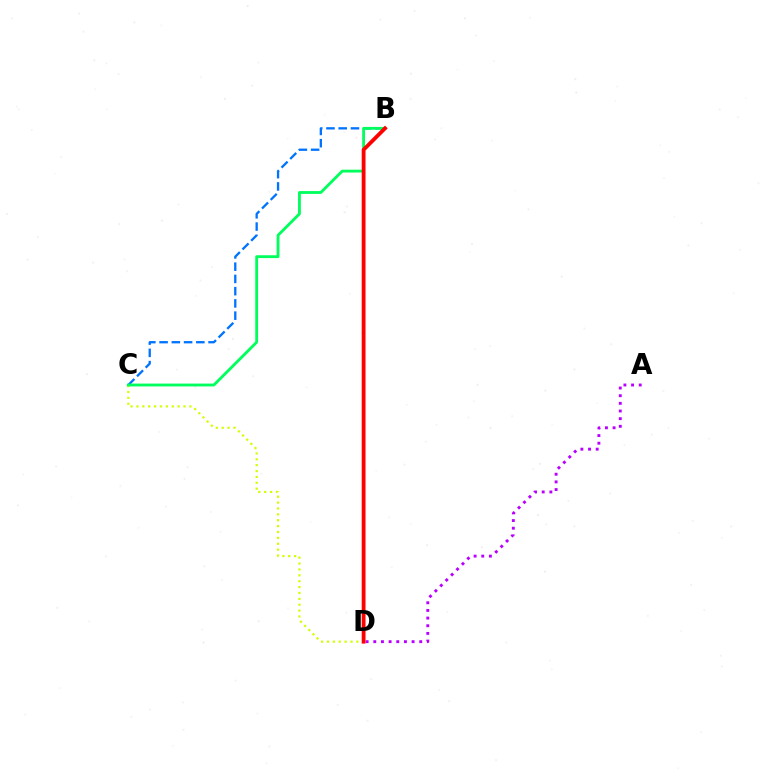{('B', 'C'): [{'color': '#0074ff', 'line_style': 'dashed', 'thickness': 1.66}, {'color': '#00ff5c', 'line_style': 'solid', 'thickness': 2.04}], ('C', 'D'): [{'color': '#d1ff00', 'line_style': 'dotted', 'thickness': 1.6}], ('A', 'D'): [{'color': '#b900ff', 'line_style': 'dotted', 'thickness': 2.08}], ('B', 'D'): [{'color': '#ff0000', 'line_style': 'solid', 'thickness': 2.75}]}